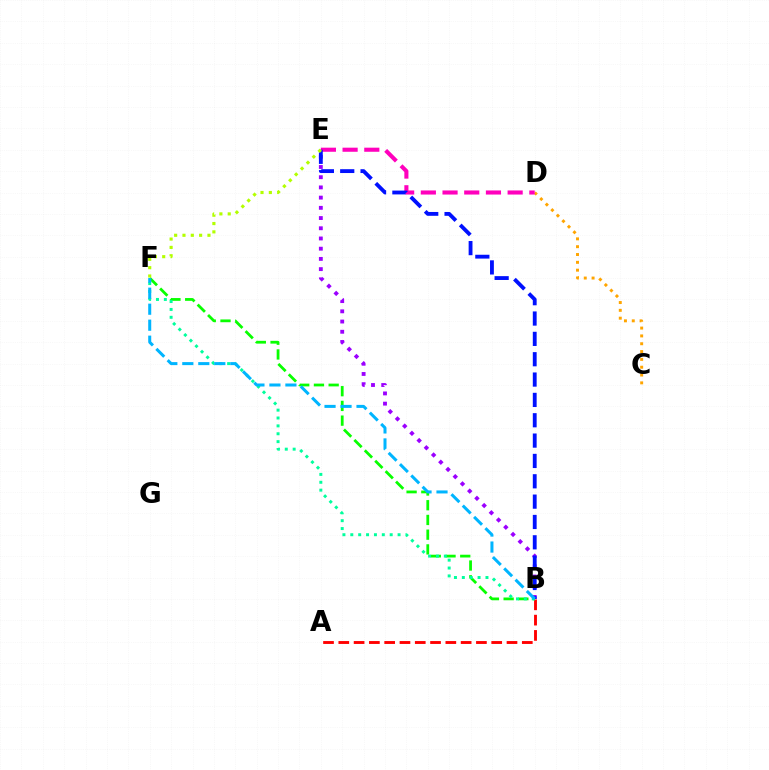{('A', 'B'): [{'color': '#ff0000', 'line_style': 'dashed', 'thickness': 2.08}], ('B', 'E'): [{'color': '#9b00ff', 'line_style': 'dotted', 'thickness': 2.78}, {'color': '#0010ff', 'line_style': 'dashed', 'thickness': 2.76}], ('C', 'D'): [{'color': '#ffa500', 'line_style': 'dotted', 'thickness': 2.13}], ('B', 'F'): [{'color': '#08ff00', 'line_style': 'dashed', 'thickness': 2.0}, {'color': '#00ff9d', 'line_style': 'dotted', 'thickness': 2.14}, {'color': '#00b5ff', 'line_style': 'dashed', 'thickness': 2.17}], ('D', 'E'): [{'color': '#ff00bd', 'line_style': 'dashed', 'thickness': 2.95}], ('E', 'F'): [{'color': '#b3ff00', 'line_style': 'dotted', 'thickness': 2.26}]}